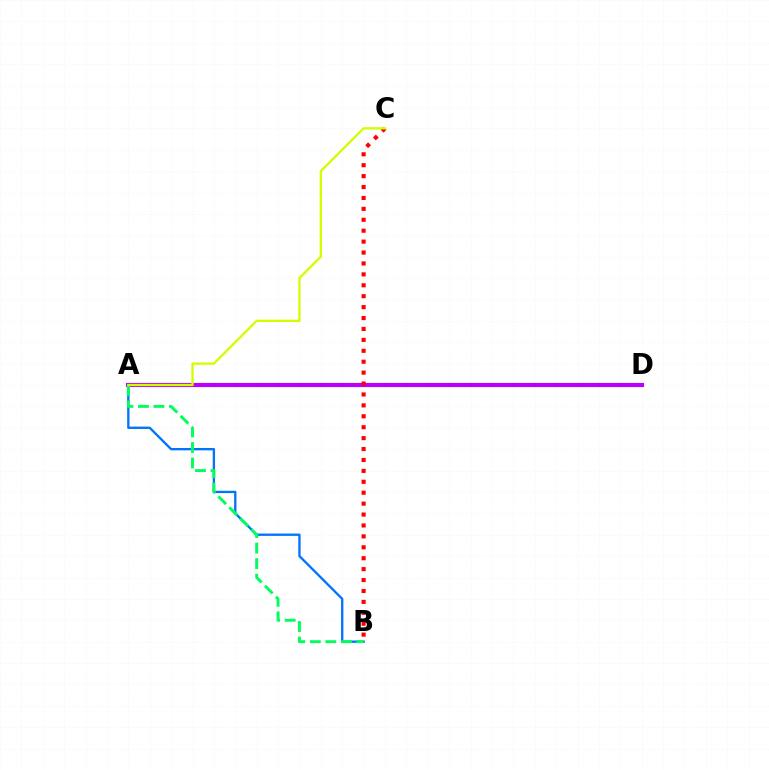{('A', 'B'): [{'color': '#0074ff', 'line_style': 'solid', 'thickness': 1.68}, {'color': '#00ff5c', 'line_style': 'dashed', 'thickness': 2.11}], ('A', 'D'): [{'color': '#b900ff', 'line_style': 'solid', 'thickness': 2.98}], ('B', 'C'): [{'color': '#ff0000', 'line_style': 'dotted', 'thickness': 2.97}], ('A', 'C'): [{'color': '#d1ff00', 'line_style': 'solid', 'thickness': 1.66}]}